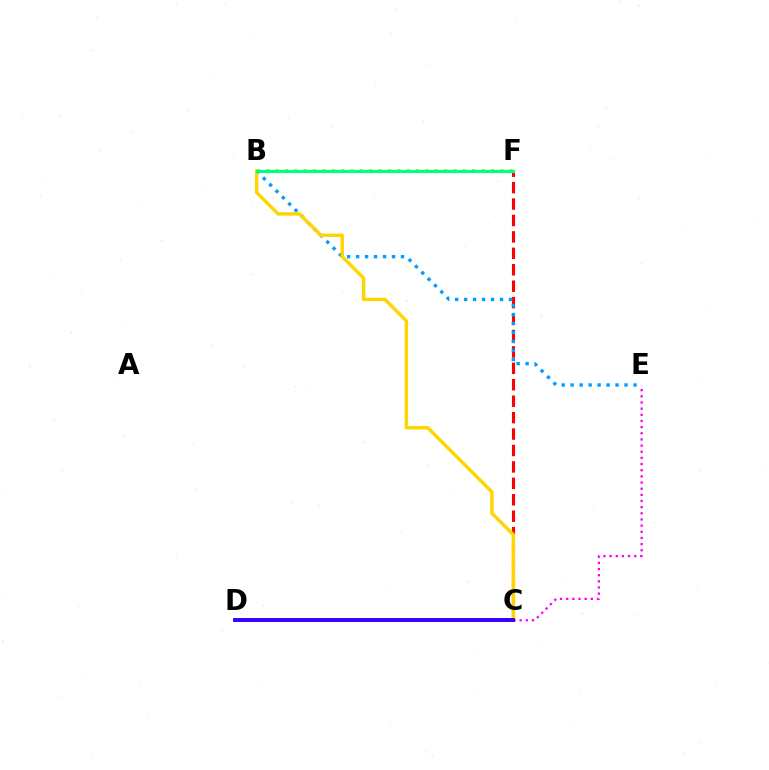{('C', 'F'): [{'color': '#ff0000', 'line_style': 'dashed', 'thickness': 2.23}], ('C', 'E'): [{'color': '#ff00ed', 'line_style': 'dotted', 'thickness': 1.67}], ('B', 'E'): [{'color': '#009eff', 'line_style': 'dotted', 'thickness': 2.44}], ('B', 'F'): [{'color': '#4fff00', 'line_style': 'dotted', 'thickness': 2.55}, {'color': '#00ff86', 'line_style': 'solid', 'thickness': 2.27}], ('B', 'C'): [{'color': '#ffd500', 'line_style': 'solid', 'thickness': 2.47}], ('C', 'D'): [{'color': '#3700ff', 'line_style': 'solid', 'thickness': 2.83}]}